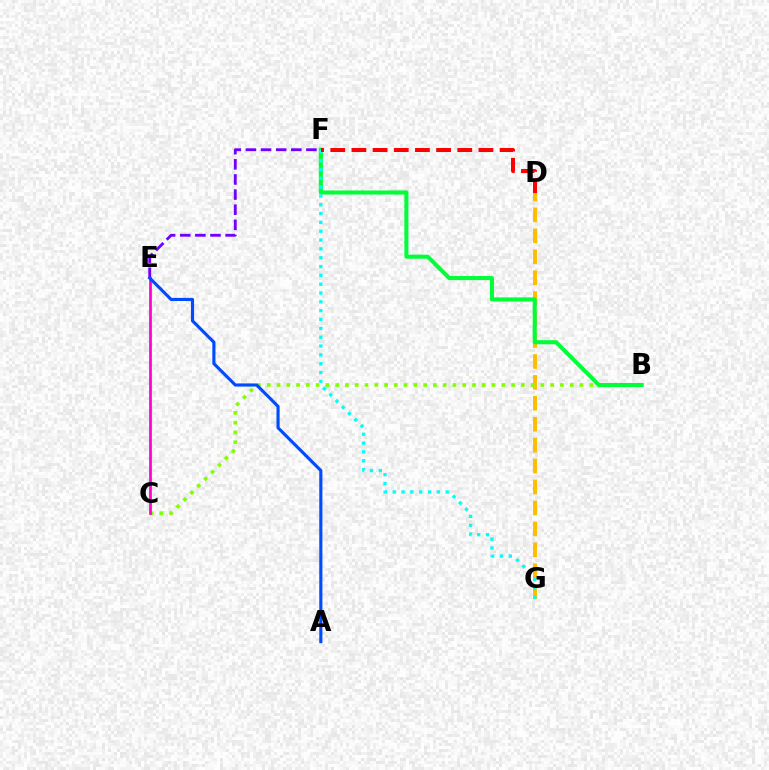{('D', 'G'): [{'color': '#ffbd00', 'line_style': 'dashed', 'thickness': 2.84}], ('B', 'C'): [{'color': '#84ff00', 'line_style': 'dotted', 'thickness': 2.65}], ('B', 'F'): [{'color': '#00ff39', 'line_style': 'solid', 'thickness': 2.92}], ('F', 'G'): [{'color': '#00fff6', 'line_style': 'dotted', 'thickness': 2.4}], ('D', 'F'): [{'color': '#ff0000', 'line_style': 'dashed', 'thickness': 2.88}], ('C', 'E'): [{'color': '#ff00cf', 'line_style': 'solid', 'thickness': 1.95}], ('E', 'F'): [{'color': '#7200ff', 'line_style': 'dashed', 'thickness': 2.05}], ('A', 'E'): [{'color': '#004bff', 'line_style': 'solid', 'thickness': 2.26}]}